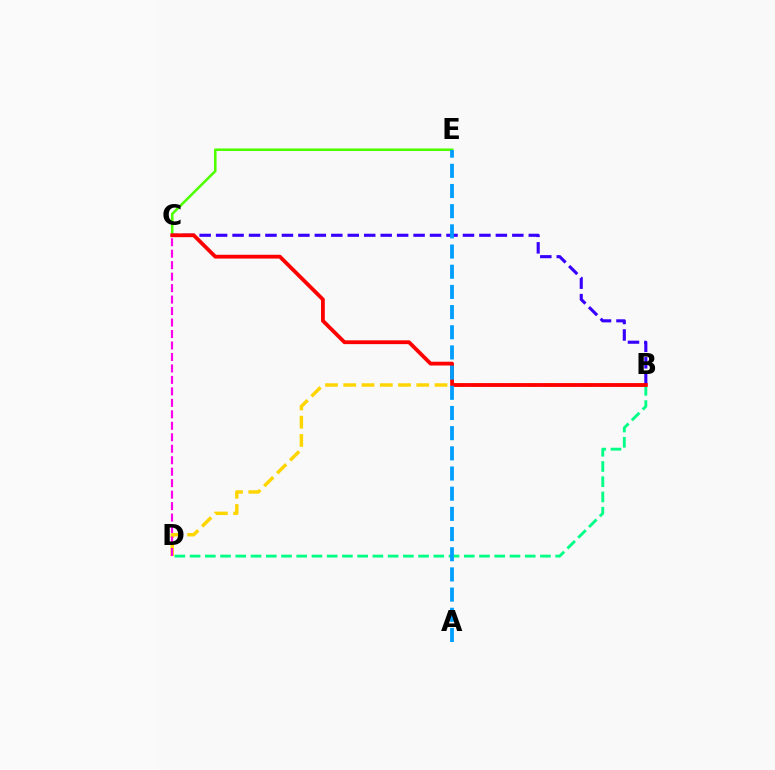{('B', 'D'): [{'color': '#ffd500', 'line_style': 'dashed', 'thickness': 2.48}, {'color': '#00ff86', 'line_style': 'dashed', 'thickness': 2.07}], ('C', 'E'): [{'color': '#4fff00', 'line_style': 'solid', 'thickness': 1.85}], ('C', 'D'): [{'color': '#ff00ed', 'line_style': 'dashed', 'thickness': 1.56}], ('B', 'C'): [{'color': '#3700ff', 'line_style': 'dashed', 'thickness': 2.24}, {'color': '#ff0000', 'line_style': 'solid', 'thickness': 2.73}], ('A', 'E'): [{'color': '#009eff', 'line_style': 'dashed', 'thickness': 2.74}]}